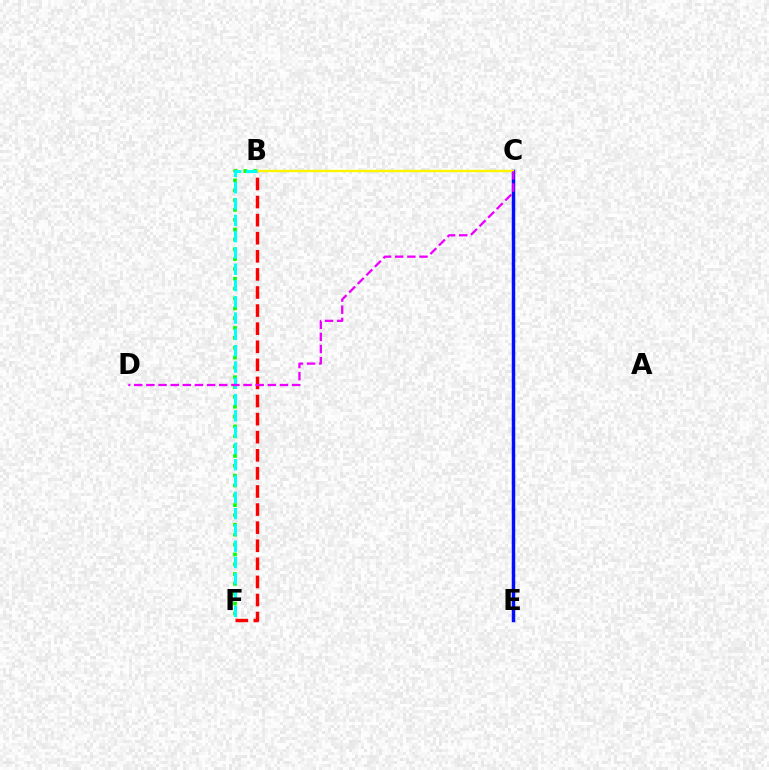{('B', 'F'): [{'color': '#ff0000', 'line_style': 'dashed', 'thickness': 2.46}, {'color': '#08ff00', 'line_style': 'dotted', 'thickness': 2.67}, {'color': '#00fff6', 'line_style': 'dashed', 'thickness': 2.21}], ('C', 'E'): [{'color': '#0010ff', 'line_style': 'solid', 'thickness': 2.5}], ('B', 'C'): [{'color': '#fcf500', 'line_style': 'solid', 'thickness': 1.71}], ('C', 'D'): [{'color': '#ee00ff', 'line_style': 'dashed', 'thickness': 1.65}]}